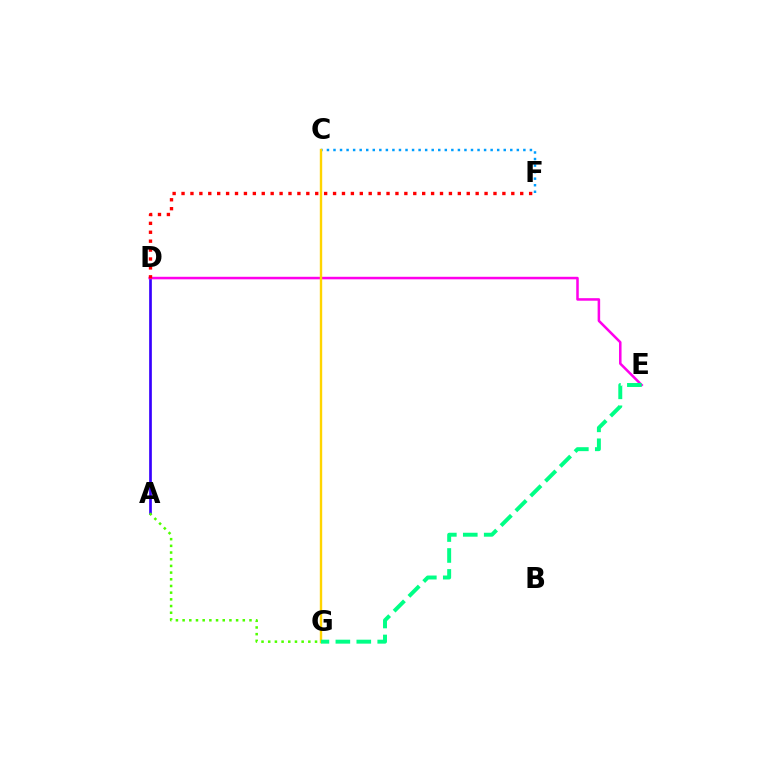{('A', 'D'): [{'color': '#3700ff', 'line_style': 'solid', 'thickness': 1.94}], ('D', 'E'): [{'color': '#ff00ed', 'line_style': 'solid', 'thickness': 1.82}], ('C', 'F'): [{'color': '#009eff', 'line_style': 'dotted', 'thickness': 1.78}], ('D', 'F'): [{'color': '#ff0000', 'line_style': 'dotted', 'thickness': 2.42}], ('C', 'G'): [{'color': '#ffd500', 'line_style': 'solid', 'thickness': 1.72}], ('A', 'G'): [{'color': '#4fff00', 'line_style': 'dotted', 'thickness': 1.82}], ('E', 'G'): [{'color': '#00ff86', 'line_style': 'dashed', 'thickness': 2.84}]}